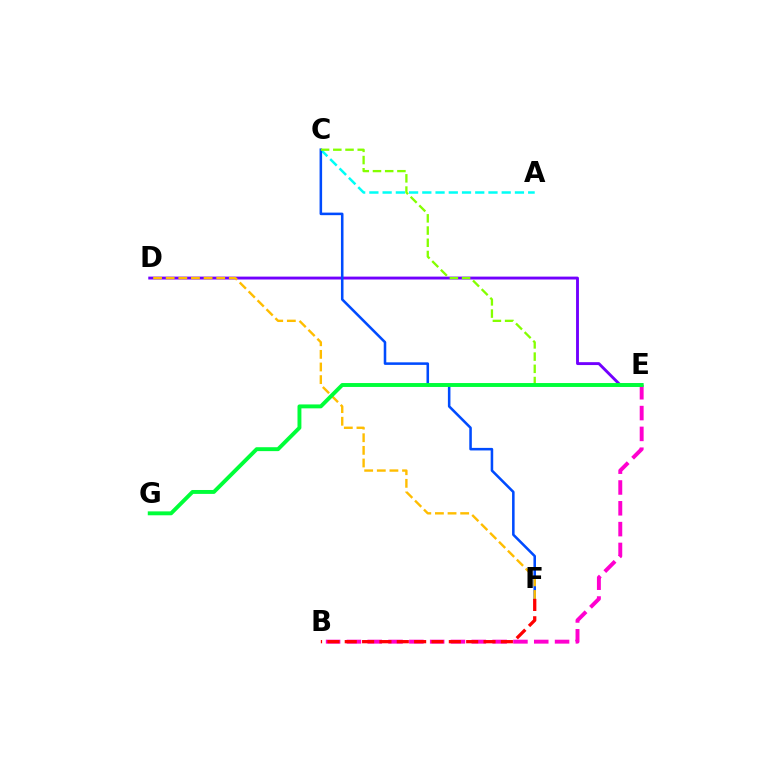{('D', 'E'): [{'color': '#7200ff', 'line_style': 'solid', 'thickness': 2.08}], ('A', 'C'): [{'color': '#00fff6', 'line_style': 'dashed', 'thickness': 1.8}], ('C', 'F'): [{'color': '#004bff', 'line_style': 'solid', 'thickness': 1.84}], ('D', 'F'): [{'color': '#ffbd00', 'line_style': 'dashed', 'thickness': 1.72}], ('C', 'E'): [{'color': '#84ff00', 'line_style': 'dashed', 'thickness': 1.66}], ('B', 'E'): [{'color': '#ff00cf', 'line_style': 'dashed', 'thickness': 2.83}], ('B', 'F'): [{'color': '#ff0000', 'line_style': 'dashed', 'thickness': 2.36}], ('E', 'G'): [{'color': '#00ff39', 'line_style': 'solid', 'thickness': 2.81}]}